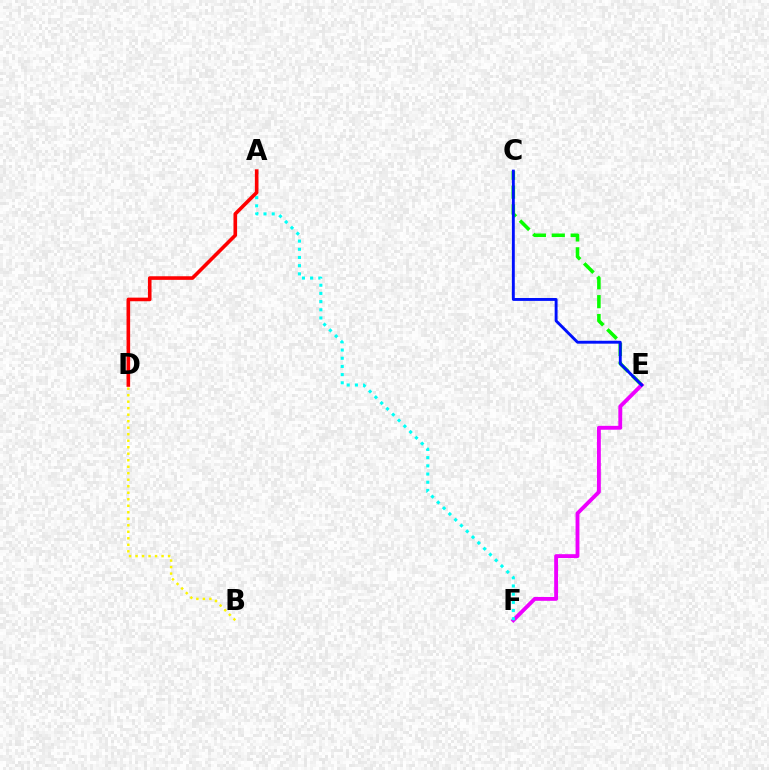{('C', 'E'): [{'color': '#08ff00', 'line_style': 'dashed', 'thickness': 2.57}, {'color': '#0010ff', 'line_style': 'solid', 'thickness': 2.09}], ('E', 'F'): [{'color': '#ee00ff', 'line_style': 'solid', 'thickness': 2.78}], ('B', 'D'): [{'color': '#fcf500', 'line_style': 'dotted', 'thickness': 1.77}], ('A', 'F'): [{'color': '#00fff6', 'line_style': 'dotted', 'thickness': 2.22}], ('A', 'D'): [{'color': '#ff0000', 'line_style': 'solid', 'thickness': 2.6}]}